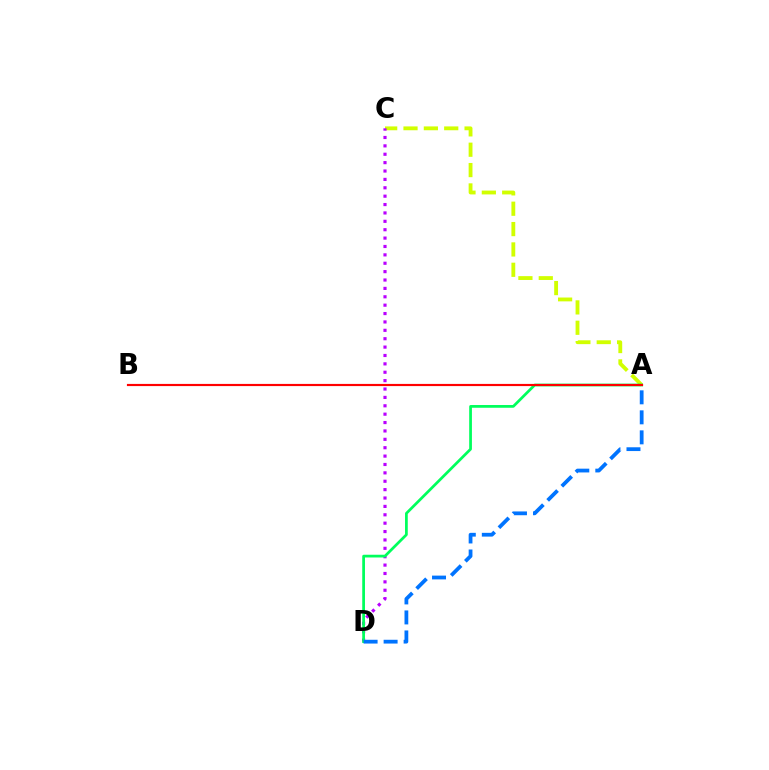{('A', 'C'): [{'color': '#d1ff00', 'line_style': 'dashed', 'thickness': 2.77}], ('C', 'D'): [{'color': '#b900ff', 'line_style': 'dotted', 'thickness': 2.28}], ('A', 'D'): [{'color': '#00ff5c', 'line_style': 'solid', 'thickness': 1.97}, {'color': '#0074ff', 'line_style': 'dashed', 'thickness': 2.72}], ('A', 'B'): [{'color': '#ff0000', 'line_style': 'solid', 'thickness': 1.56}]}